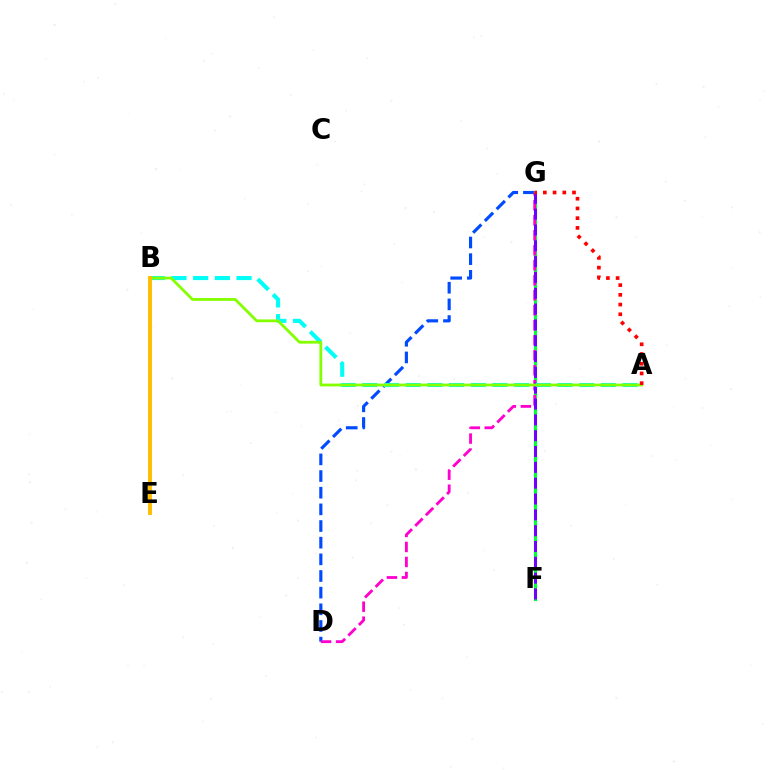{('D', 'G'): [{'color': '#004bff', 'line_style': 'dashed', 'thickness': 2.26}, {'color': '#ff00cf', 'line_style': 'dashed', 'thickness': 2.04}], ('F', 'G'): [{'color': '#00ff39', 'line_style': 'solid', 'thickness': 2.27}, {'color': '#7200ff', 'line_style': 'dashed', 'thickness': 2.15}], ('A', 'B'): [{'color': '#00fff6', 'line_style': 'dashed', 'thickness': 2.95}, {'color': '#84ff00', 'line_style': 'solid', 'thickness': 2.01}], ('A', 'G'): [{'color': '#ff0000', 'line_style': 'dotted', 'thickness': 2.64}], ('B', 'E'): [{'color': '#ffbd00', 'line_style': 'solid', 'thickness': 2.81}]}